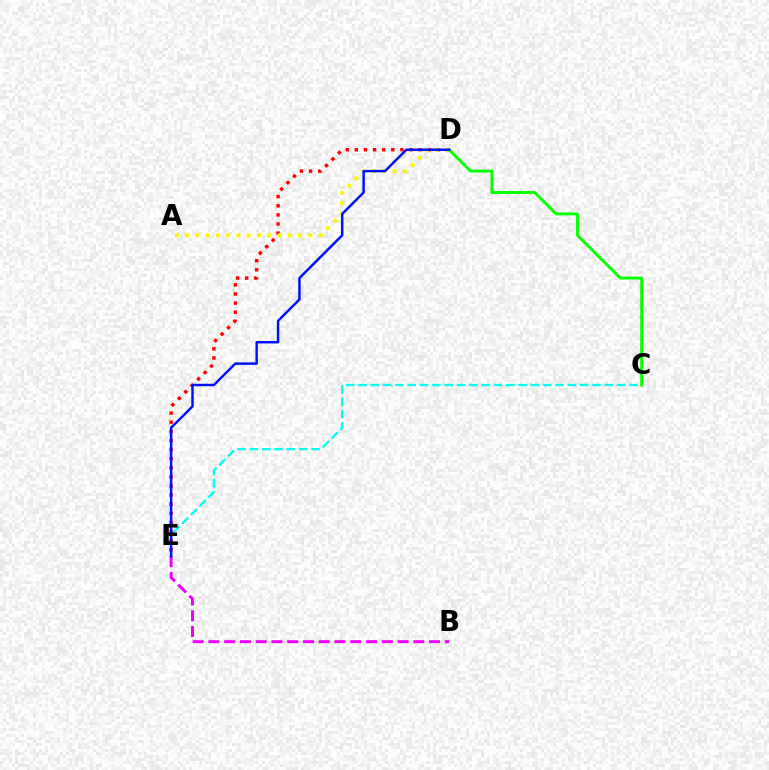{('C', 'E'): [{'color': '#00fff6', 'line_style': 'dashed', 'thickness': 1.67}], ('D', 'E'): [{'color': '#ff0000', 'line_style': 'dotted', 'thickness': 2.47}, {'color': '#0010ff', 'line_style': 'solid', 'thickness': 1.77}], ('B', 'E'): [{'color': '#ee00ff', 'line_style': 'dashed', 'thickness': 2.14}], ('A', 'D'): [{'color': '#fcf500', 'line_style': 'dotted', 'thickness': 2.79}], ('C', 'D'): [{'color': '#08ff00', 'line_style': 'solid', 'thickness': 2.11}]}